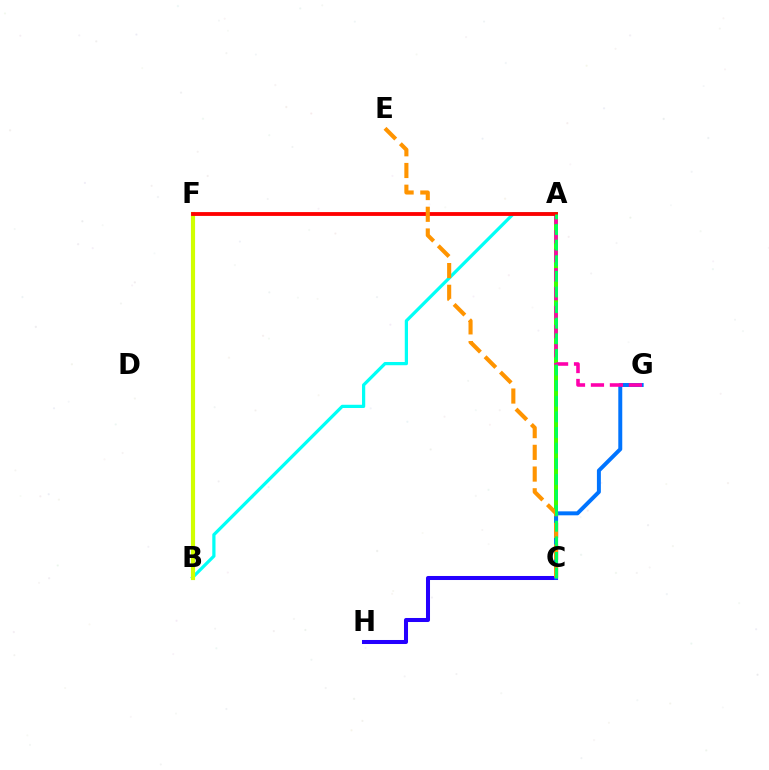{('A', 'C'): [{'color': '#b900ff', 'line_style': 'dashed', 'thickness': 2.75}, {'color': '#3dff00', 'line_style': 'solid', 'thickness': 2.87}, {'color': '#00ff5c', 'line_style': 'dashed', 'thickness': 2.12}], ('A', 'B'): [{'color': '#00fff6', 'line_style': 'solid', 'thickness': 2.32}], ('B', 'F'): [{'color': '#d1ff00', 'line_style': 'solid', 'thickness': 2.99}], ('C', 'H'): [{'color': '#2500ff', 'line_style': 'solid', 'thickness': 2.9}], ('C', 'G'): [{'color': '#0074ff', 'line_style': 'solid', 'thickness': 2.85}], ('A', 'G'): [{'color': '#ff00ac', 'line_style': 'dashed', 'thickness': 2.58}], ('A', 'F'): [{'color': '#ff0000', 'line_style': 'solid', 'thickness': 2.76}], ('C', 'E'): [{'color': '#ff9400', 'line_style': 'dashed', 'thickness': 2.95}]}